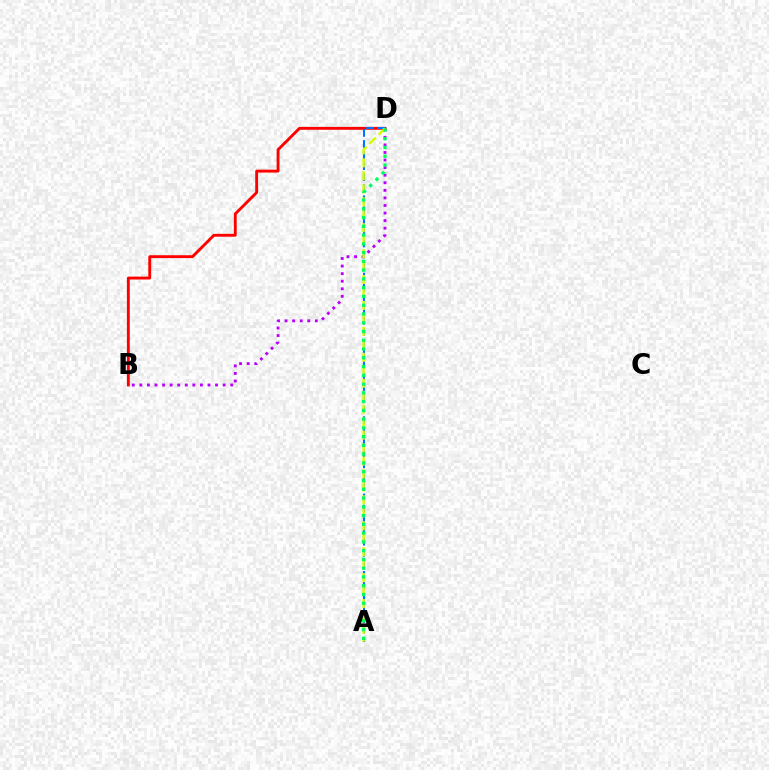{('B', 'D'): [{'color': '#b900ff', 'line_style': 'dotted', 'thickness': 2.06}, {'color': '#ff0000', 'line_style': 'solid', 'thickness': 2.07}], ('A', 'D'): [{'color': '#0074ff', 'line_style': 'dashed', 'thickness': 1.5}, {'color': '#d1ff00', 'line_style': 'dashed', 'thickness': 1.76}, {'color': '#00ff5c', 'line_style': 'dotted', 'thickness': 2.38}]}